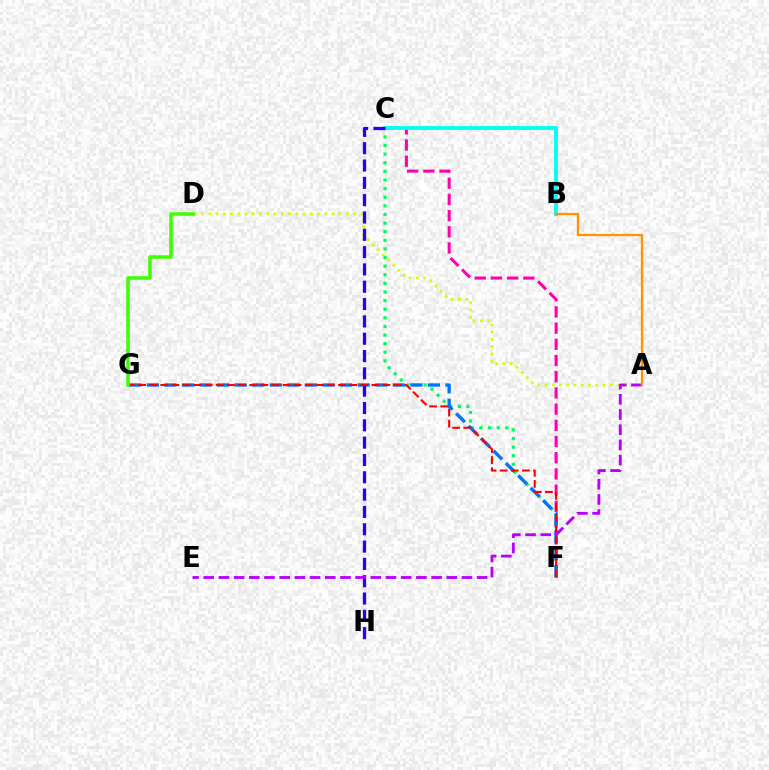{('C', 'F'): [{'color': '#00ff5c', 'line_style': 'dotted', 'thickness': 2.34}, {'color': '#ff00ac', 'line_style': 'dashed', 'thickness': 2.2}], ('F', 'G'): [{'color': '#0074ff', 'line_style': 'dashed', 'thickness': 2.39}, {'color': '#ff0000', 'line_style': 'dashed', 'thickness': 1.51}], ('B', 'C'): [{'color': '#00fff6', 'line_style': 'solid', 'thickness': 2.77}], ('A', 'D'): [{'color': '#d1ff00', 'line_style': 'dotted', 'thickness': 1.97}], ('C', 'H'): [{'color': '#2500ff', 'line_style': 'dashed', 'thickness': 2.35}], ('D', 'G'): [{'color': '#3dff00', 'line_style': 'solid', 'thickness': 2.54}], ('A', 'E'): [{'color': '#b900ff', 'line_style': 'dashed', 'thickness': 2.06}], ('A', 'B'): [{'color': '#ff9400', 'line_style': 'solid', 'thickness': 1.65}]}